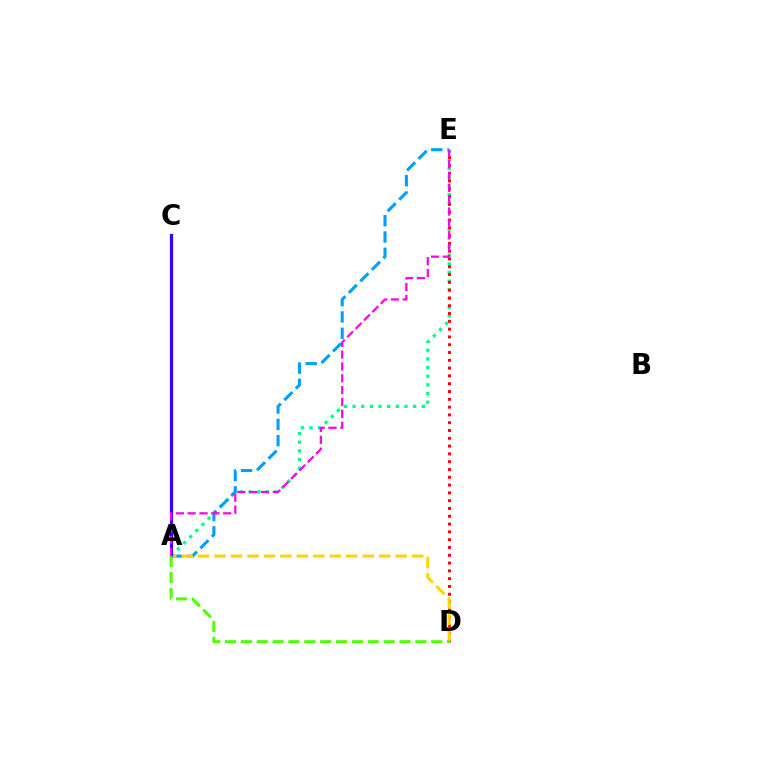{('A', 'E'): [{'color': '#00ff86', 'line_style': 'dotted', 'thickness': 2.35}, {'color': '#009eff', 'line_style': 'dashed', 'thickness': 2.21}, {'color': '#ff00ed', 'line_style': 'dashed', 'thickness': 1.61}], ('D', 'E'): [{'color': '#ff0000', 'line_style': 'dotted', 'thickness': 2.12}], ('A', 'D'): [{'color': '#ffd500', 'line_style': 'dashed', 'thickness': 2.24}, {'color': '#4fff00', 'line_style': 'dashed', 'thickness': 2.15}], ('A', 'C'): [{'color': '#3700ff', 'line_style': 'solid', 'thickness': 2.3}]}